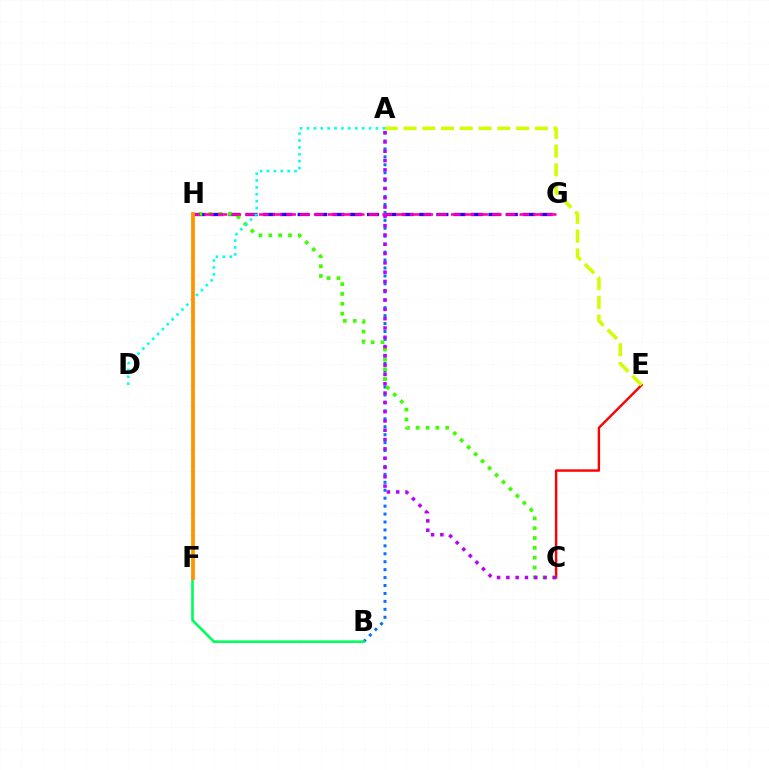{('G', 'H'): [{'color': '#2500ff', 'line_style': 'dashed', 'thickness': 2.36}, {'color': '#ff00ac', 'line_style': 'dashed', 'thickness': 1.86}], ('C', 'E'): [{'color': '#ff0000', 'line_style': 'solid', 'thickness': 1.73}], ('A', 'B'): [{'color': '#0074ff', 'line_style': 'dotted', 'thickness': 2.16}], ('C', 'H'): [{'color': '#3dff00', 'line_style': 'dotted', 'thickness': 2.67}], ('A', 'D'): [{'color': '#00fff6', 'line_style': 'dotted', 'thickness': 1.87}], ('A', 'C'): [{'color': '#b900ff', 'line_style': 'dotted', 'thickness': 2.53}], ('A', 'E'): [{'color': '#d1ff00', 'line_style': 'dashed', 'thickness': 2.55}], ('B', 'F'): [{'color': '#00ff5c', 'line_style': 'solid', 'thickness': 1.9}], ('F', 'H'): [{'color': '#ff9400', 'line_style': 'solid', 'thickness': 2.73}]}